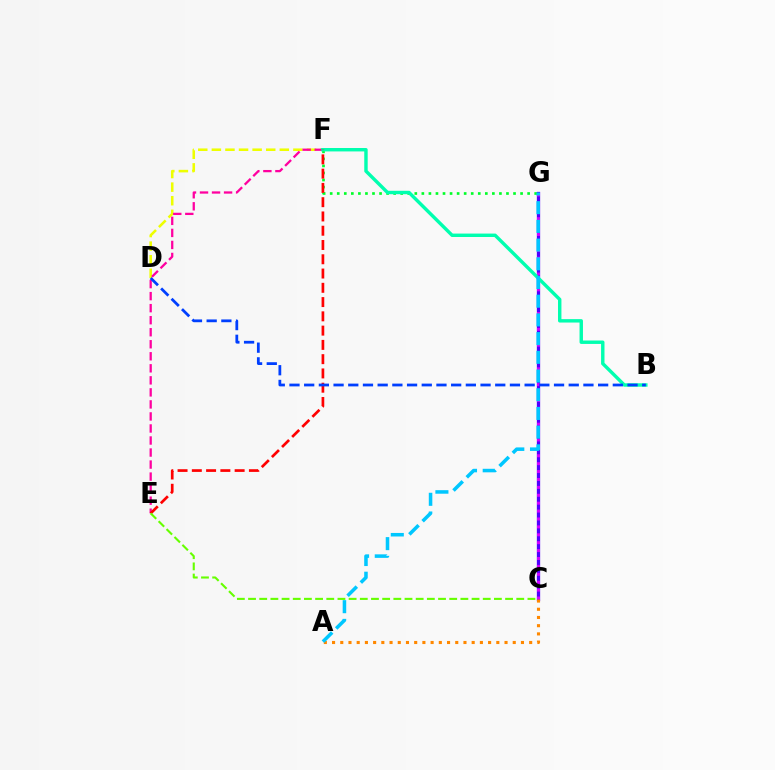{('C', 'G'): [{'color': '#4f00ff', 'line_style': 'solid', 'thickness': 2.37}, {'color': '#d600ff', 'line_style': 'dotted', 'thickness': 2.15}], ('D', 'F'): [{'color': '#eeff00', 'line_style': 'dashed', 'thickness': 1.85}], ('F', 'G'): [{'color': '#00ff27', 'line_style': 'dotted', 'thickness': 1.92}], ('E', 'F'): [{'color': '#ff00a0', 'line_style': 'dashed', 'thickness': 1.63}, {'color': '#ff0000', 'line_style': 'dashed', 'thickness': 1.94}], ('B', 'F'): [{'color': '#00ffaf', 'line_style': 'solid', 'thickness': 2.46}], ('A', 'C'): [{'color': '#ff8800', 'line_style': 'dotted', 'thickness': 2.23}], ('A', 'G'): [{'color': '#00c7ff', 'line_style': 'dashed', 'thickness': 2.54}], ('C', 'E'): [{'color': '#66ff00', 'line_style': 'dashed', 'thickness': 1.52}], ('B', 'D'): [{'color': '#003fff', 'line_style': 'dashed', 'thickness': 2.0}]}